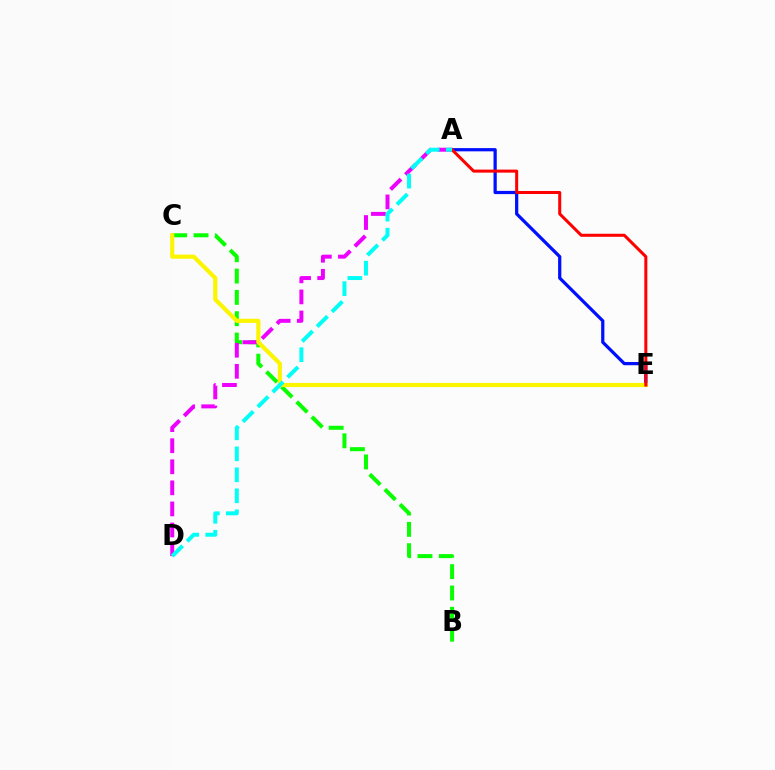{('B', 'C'): [{'color': '#08ff00', 'line_style': 'dashed', 'thickness': 2.9}], ('A', 'E'): [{'color': '#0010ff', 'line_style': 'solid', 'thickness': 2.33}, {'color': '#ff0000', 'line_style': 'solid', 'thickness': 2.18}], ('A', 'D'): [{'color': '#ee00ff', 'line_style': 'dashed', 'thickness': 2.86}, {'color': '#00fff6', 'line_style': 'dashed', 'thickness': 2.85}], ('C', 'E'): [{'color': '#fcf500', 'line_style': 'solid', 'thickness': 2.99}]}